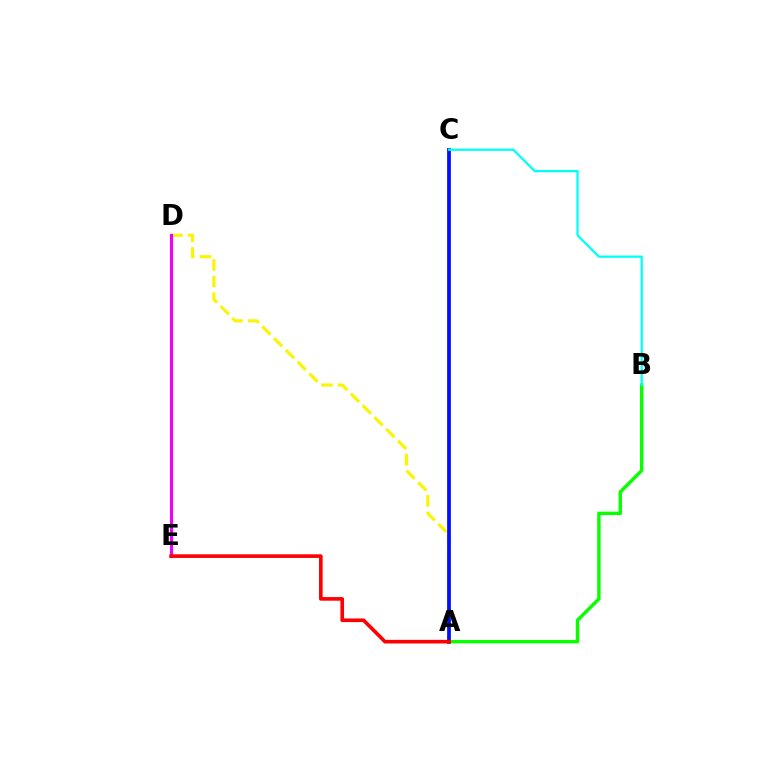{('A', 'D'): [{'color': '#fcf500', 'line_style': 'dashed', 'thickness': 2.26}], ('A', 'C'): [{'color': '#0010ff', 'line_style': 'solid', 'thickness': 2.71}], ('D', 'E'): [{'color': '#ee00ff', 'line_style': 'solid', 'thickness': 2.24}], ('A', 'B'): [{'color': '#08ff00', 'line_style': 'solid', 'thickness': 2.45}], ('B', 'C'): [{'color': '#00fff6', 'line_style': 'solid', 'thickness': 1.62}], ('A', 'E'): [{'color': '#ff0000', 'line_style': 'solid', 'thickness': 2.61}]}